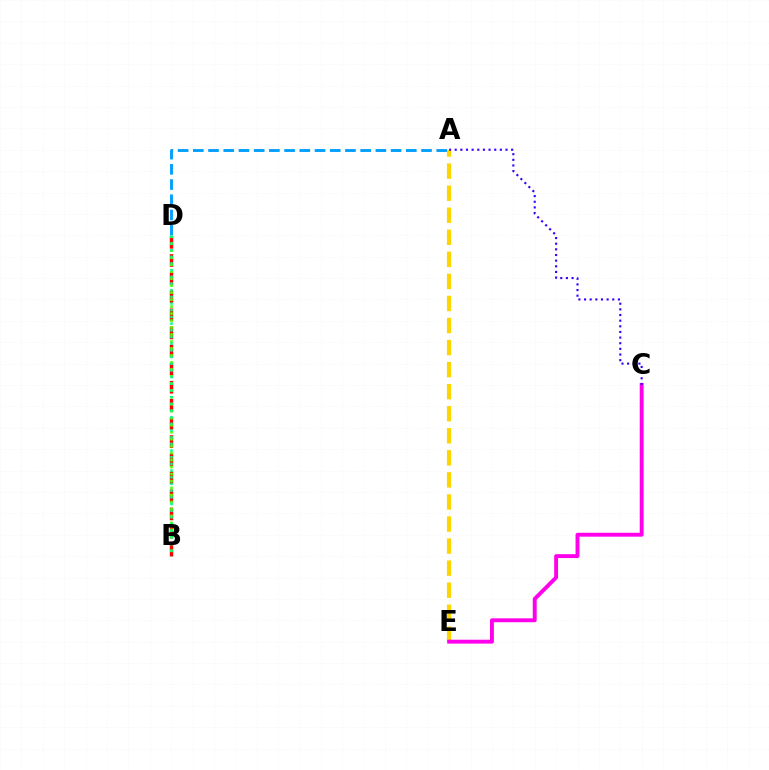{('A', 'E'): [{'color': '#ffd500', 'line_style': 'dashed', 'thickness': 3.0}], ('B', 'D'): [{'color': '#ff0000', 'line_style': 'dashed', 'thickness': 2.46}, {'color': '#4fff00', 'line_style': 'dotted', 'thickness': 1.9}, {'color': '#00ff86', 'line_style': 'dotted', 'thickness': 1.82}], ('A', 'D'): [{'color': '#009eff', 'line_style': 'dashed', 'thickness': 2.07}], ('C', 'E'): [{'color': '#ff00ed', 'line_style': 'solid', 'thickness': 2.81}], ('A', 'C'): [{'color': '#3700ff', 'line_style': 'dotted', 'thickness': 1.53}]}